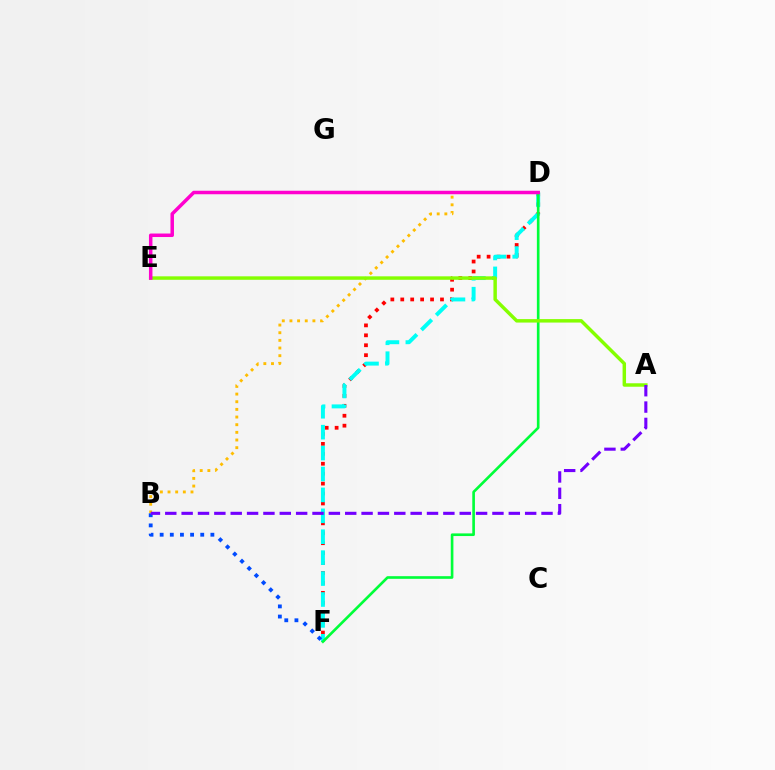{('D', 'F'): [{'color': '#ff0000', 'line_style': 'dotted', 'thickness': 2.7}, {'color': '#00fff6', 'line_style': 'dashed', 'thickness': 2.84}, {'color': '#00ff39', 'line_style': 'solid', 'thickness': 1.91}], ('B', 'D'): [{'color': '#ffbd00', 'line_style': 'dotted', 'thickness': 2.08}], ('B', 'F'): [{'color': '#004bff', 'line_style': 'dotted', 'thickness': 2.76}], ('A', 'E'): [{'color': '#84ff00', 'line_style': 'solid', 'thickness': 2.49}], ('A', 'B'): [{'color': '#7200ff', 'line_style': 'dashed', 'thickness': 2.22}], ('D', 'E'): [{'color': '#ff00cf', 'line_style': 'solid', 'thickness': 2.52}]}